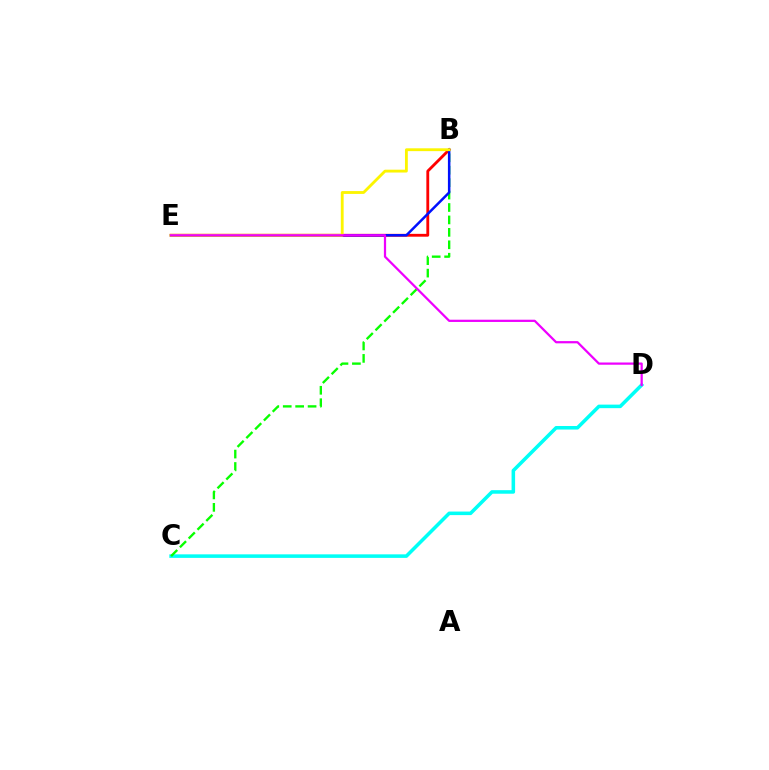{('B', 'E'): [{'color': '#ff0000', 'line_style': 'solid', 'thickness': 2.04}, {'color': '#0010ff', 'line_style': 'solid', 'thickness': 1.8}, {'color': '#fcf500', 'line_style': 'solid', 'thickness': 2.04}], ('C', 'D'): [{'color': '#00fff6', 'line_style': 'solid', 'thickness': 2.55}], ('B', 'C'): [{'color': '#08ff00', 'line_style': 'dashed', 'thickness': 1.69}], ('D', 'E'): [{'color': '#ee00ff', 'line_style': 'solid', 'thickness': 1.61}]}